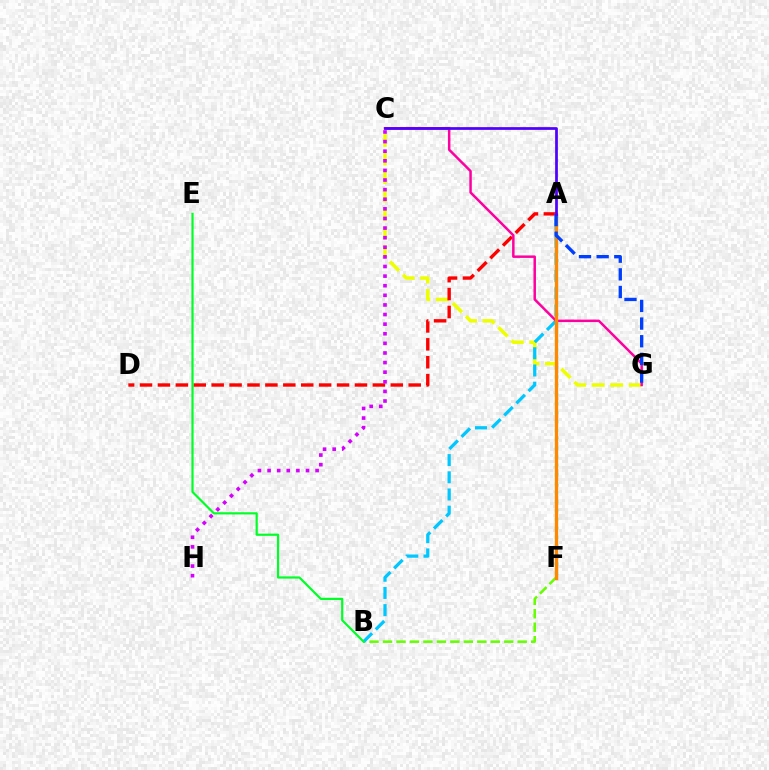{('C', 'G'): [{'color': '#eeff00', 'line_style': 'dashed', 'thickness': 2.52}, {'color': '#ff00a0', 'line_style': 'solid', 'thickness': 1.79}], ('B', 'F'): [{'color': '#66ff00', 'line_style': 'dashed', 'thickness': 1.83}], ('A', 'B'): [{'color': '#00c7ff', 'line_style': 'dashed', 'thickness': 2.34}], ('A', 'D'): [{'color': '#ff0000', 'line_style': 'dashed', 'thickness': 2.43}], ('C', 'H'): [{'color': '#d600ff', 'line_style': 'dotted', 'thickness': 2.61}], ('B', 'E'): [{'color': '#00ff27', 'line_style': 'solid', 'thickness': 1.58}], ('A', 'F'): [{'color': '#00ffaf', 'line_style': 'dotted', 'thickness': 2.42}, {'color': '#ff8800', 'line_style': 'solid', 'thickness': 2.39}], ('A', 'G'): [{'color': '#003fff', 'line_style': 'dashed', 'thickness': 2.4}], ('A', 'C'): [{'color': '#4f00ff', 'line_style': 'solid', 'thickness': 1.96}]}